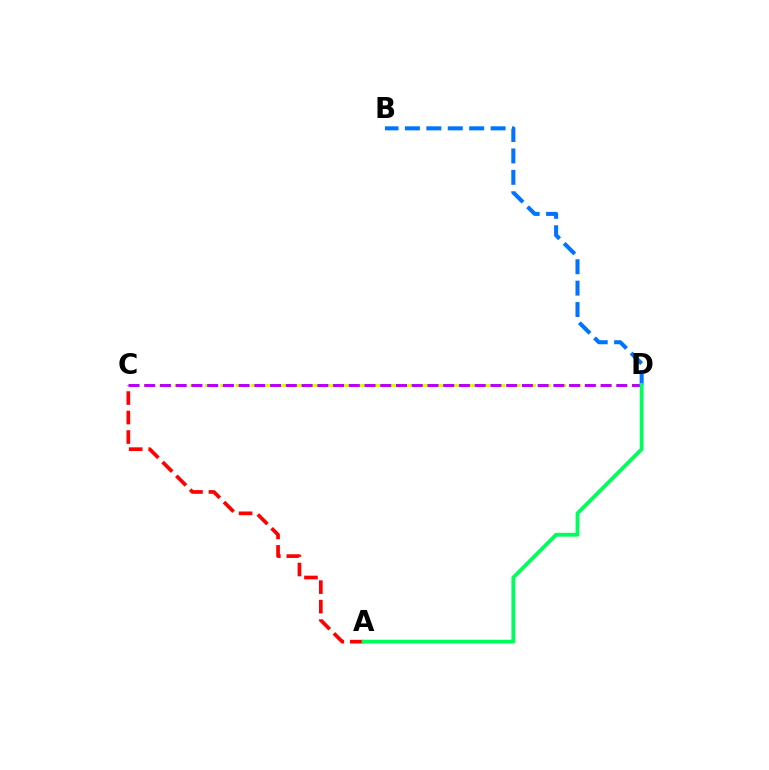{('A', 'C'): [{'color': '#ff0000', 'line_style': 'dashed', 'thickness': 2.65}], ('C', 'D'): [{'color': '#d1ff00', 'line_style': 'dashed', 'thickness': 2.07}, {'color': '#b900ff', 'line_style': 'dashed', 'thickness': 2.14}], ('B', 'D'): [{'color': '#0074ff', 'line_style': 'dashed', 'thickness': 2.91}], ('A', 'D'): [{'color': '#00ff5c', 'line_style': 'solid', 'thickness': 2.76}]}